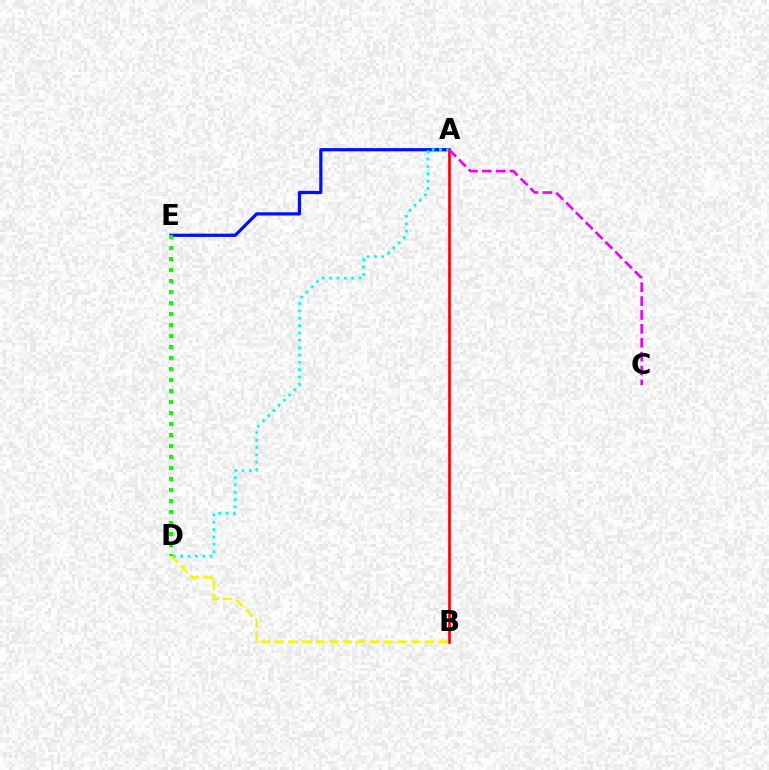{('B', 'D'): [{'color': '#fcf500', 'line_style': 'dashed', 'thickness': 1.85}], ('A', 'E'): [{'color': '#0010ff', 'line_style': 'solid', 'thickness': 2.33}], ('A', 'D'): [{'color': '#00fff6', 'line_style': 'dotted', 'thickness': 2.0}], ('A', 'B'): [{'color': '#ff0000', 'line_style': 'solid', 'thickness': 1.93}], ('A', 'C'): [{'color': '#ee00ff', 'line_style': 'dashed', 'thickness': 1.89}], ('D', 'E'): [{'color': '#08ff00', 'line_style': 'dotted', 'thickness': 2.99}]}